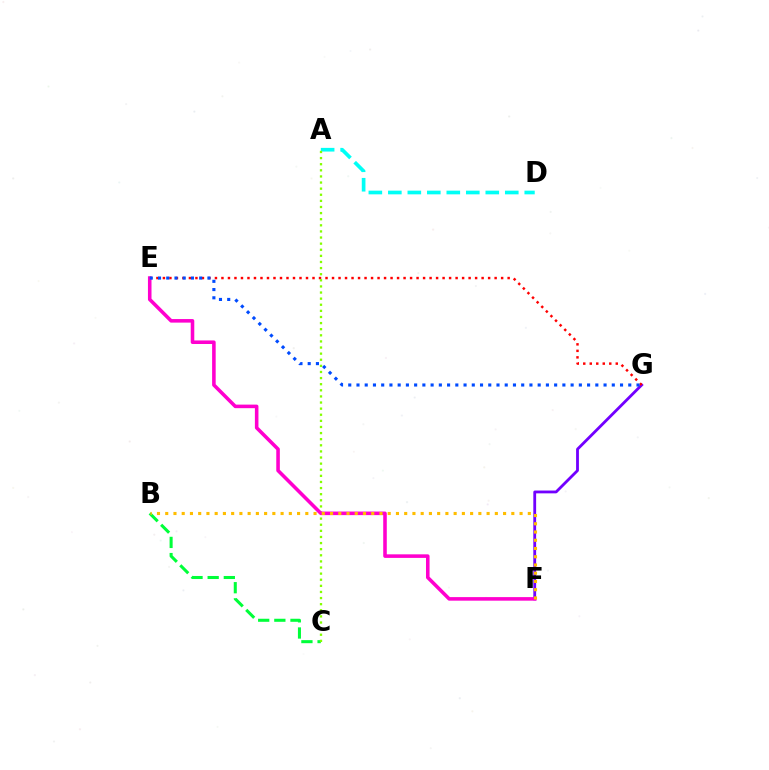{('F', 'G'): [{'color': '#7200ff', 'line_style': 'solid', 'thickness': 2.03}], ('E', 'G'): [{'color': '#ff0000', 'line_style': 'dotted', 'thickness': 1.77}, {'color': '#004bff', 'line_style': 'dotted', 'thickness': 2.24}], ('B', 'C'): [{'color': '#00ff39', 'line_style': 'dashed', 'thickness': 2.19}], ('A', 'D'): [{'color': '#00fff6', 'line_style': 'dashed', 'thickness': 2.65}], ('A', 'C'): [{'color': '#84ff00', 'line_style': 'dotted', 'thickness': 1.66}], ('E', 'F'): [{'color': '#ff00cf', 'line_style': 'solid', 'thickness': 2.56}], ('B', 'F'): [{'color': '#ffbd00', 'line_style': 'dotted', 'thickness': 2.24}]}